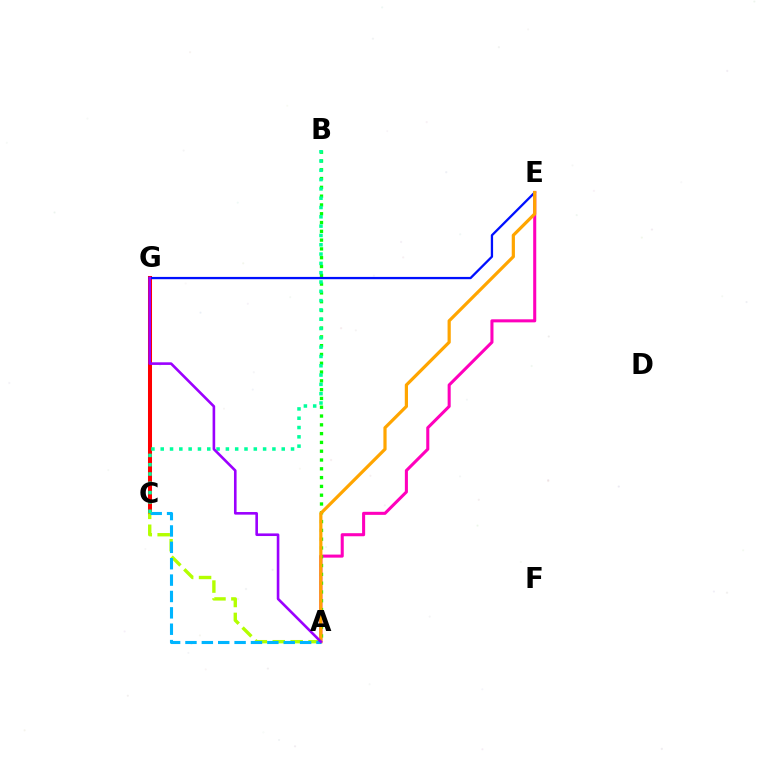{('A', 'E'): [{'color': '#ff00bd', 'line_style': 'solid', 'thickness': 2.2}, {'color': '#ffa500', 'line_style': 'solid', 'thickness': 2.31}], ('C', 'G'): [{'color': '#ff0000', 'line_style': 'solid', 'thickness': 2.9}], ('A', 'B'): [{'color': '#08ff00', 'line_style': 'dotted', 'thickness': 2.39}], ('A', 'C'): [{'color': '#b3ff00', 'line_style': 'dashed', 'thickness': 2.43}, {'color': '#00b5ff', 'line_style': 'dashed', 'thickness': 2.22}], ('E', 'G'): [{'color': '#0010ff', 'line_style': 'solid', 'thickness': 1.65}], ('B', 'C'): [{'color': '#00ff9d', 'line_style': 'dotted', 'thickness': 2.53}], ('A', 'G'): [{'color': '#9b00ff', 'line_style': 'solid', 'thickness': 1.88}]}